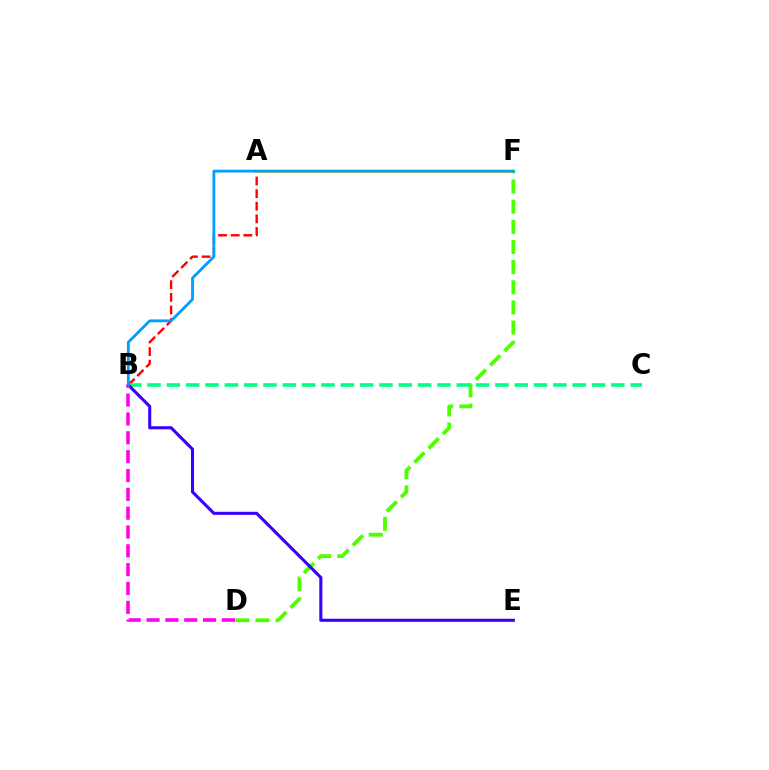{('A', 'B'): [{'color': '#ff0000', 'line_style': 'dashed', 'thickness': 1.71}], ('A', 'F'): [{'color': '#ffd500', 'line_style': 'solid', 'thickness': 2.25}], ('D', 'F'): [{'color': '#4fff00', 'line_style': 'dashed', 'thickness': 2.74}], ('B', 'C'): [{'color': '#00ff86', 'line_style': 'dashed', 'thickness': 2.63}], ('B', 'E'): [{'color': '#3700ff', 'line_style': 'solid', 'thickness': 2.22}], ('B', 'F'): [{'color': '#009eff', 'line_style': 'solid', 'thickness': 2.03}], ('B', 'D'): [{'color': '#ff00ed', 'line_style': 'dashed', 'thickness': 2.56}]}